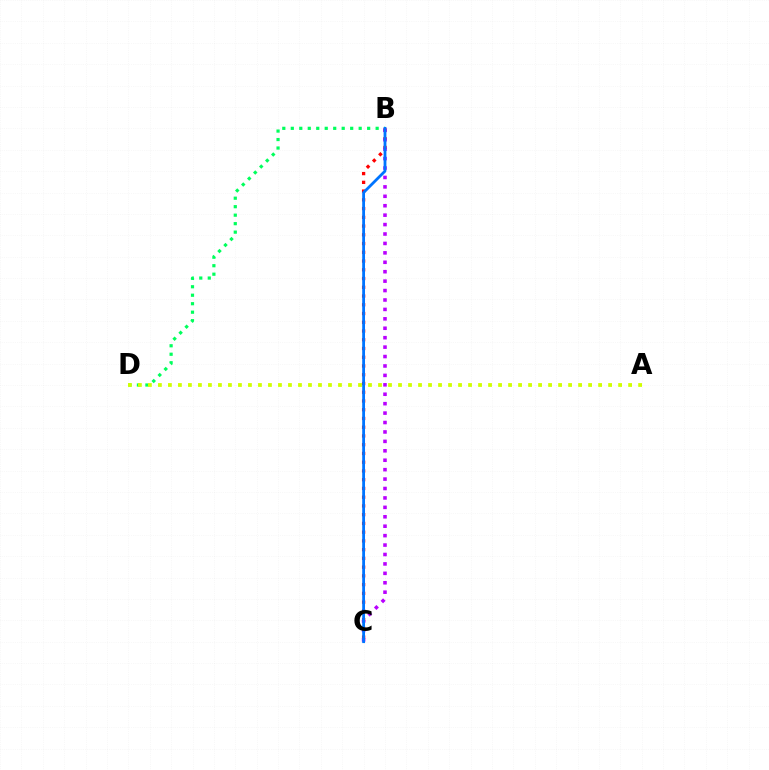{('B', 'C'): [{'color': '#ff0000', 'line_style': 'dotted', 'thickness': 2.38}, {'color': '#b900ff', 'line_style': 'dotted', 'thickness': 2.56}, {'color': '#0074ff', 'line_style': 'solid', 'thickness': 2.02}], ('B', 'D'): [{'color': '#00ff5c', 'line_style': 'dotted', 'thickness': 2.31}], ('A', 'D'): [{'color': '#d1ff00', 'line_style': 'dotted', 'thickness': 2.72}]}